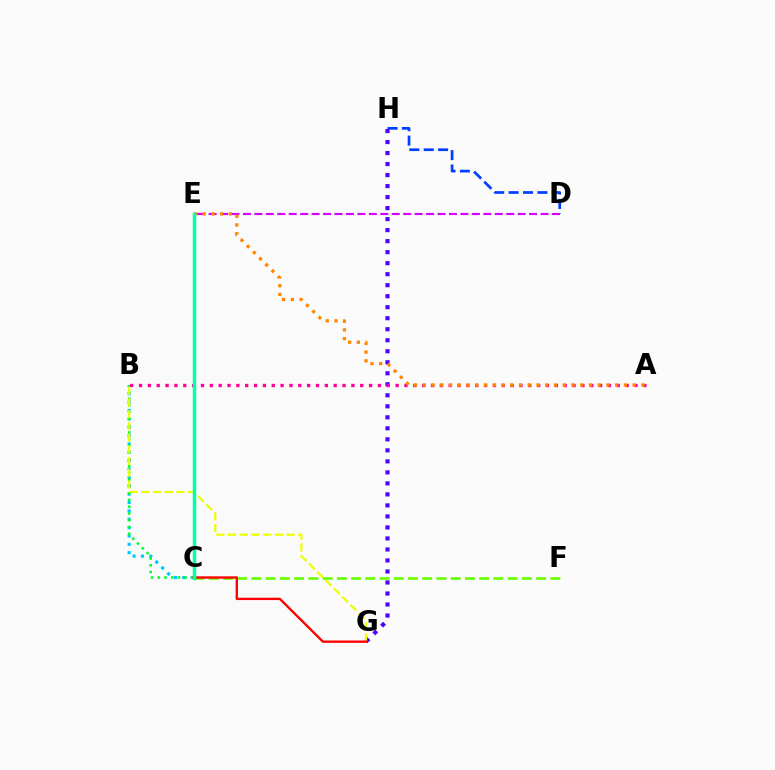{('D', 'H'): [{'color': '#003fff', 'line_style': 'dashed', 'thickness': 1.96}], ('G', 'H'): [{'color': '#4f00ff', 'line_style': 'dotted', 'thickness': 2.99}], ('B', 'C'): [{'color': '#00c7ff', 'line_style': 'dotted', 'thickness': 2.27}, {'color': '#00ff27', 'line_style': 'dotted', 'thickness': 1.83}], ('C', 'F'): [{'color': '#66ff00', 'line_style': 'dashed', 'thickness': 1.93}], ('A', 'B'): [{'color': '#ff00a0', 'line_style': 'dotted', 'thickness': 2.4}], ('D', 'E'): [{'color': '#d600ff', 'line_style': 'dashed', 'thickness': 1.56}], ('B', 'G'): [{'color': '#eeff00', 'line_style': 'dashed', 'thickness': 1.59}], ('A', 'E'): [{'color': '#ff8800', 'line_style': 'dotted', 'thickness': 2.38}], ('C', 'G'): [{'color': '#ff0000', 'line_style': 'solid', 'thickness': 1.69}], ('C', 'E'): [{'color': '#00ffaf', 'line_style': 'solid', 'thickness': 2.5}]}